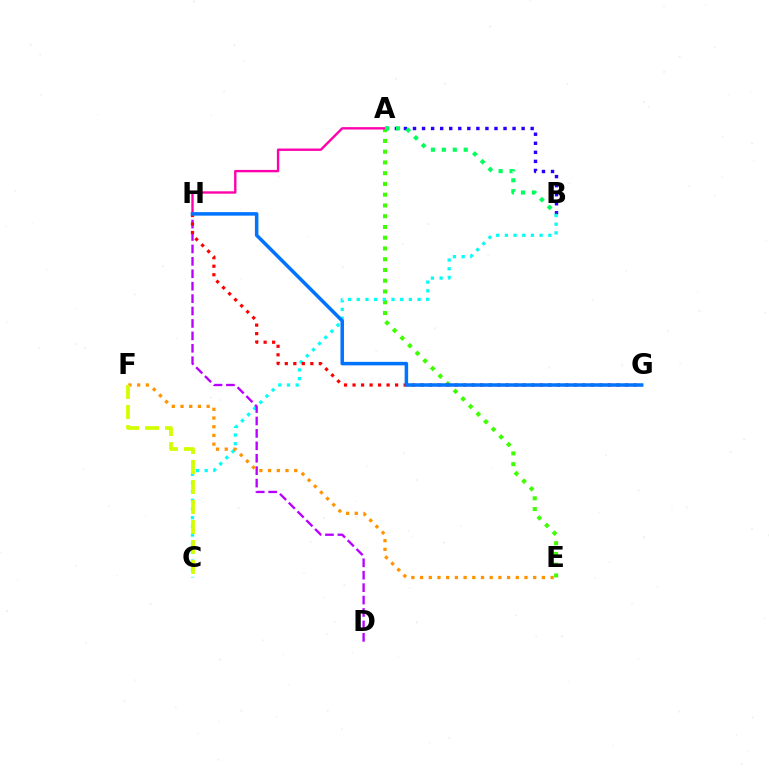{('A', 'E'): [{'color': '#3dff00', 'line_style': 'dotted', 'thickness': 2.92}], ('A', 'B'): [{'color': '#2500ff', 'line_style': 'dotted', 'thickness': 2.46}, {'color': '#00ff5c', 'line_style': 'dotted', 'thickness': 2.97}], ('B', 'C'): [{'color': '#00fff6', 'line_style': 'dotted', 'thickness': 2.36}], ('D', 'H'): [{'color': '#b900ff', 'line_style': 'dashed', 'thickness': 1.69}], ('E', 'F'): [{'color': '#ff9400', 'line_style': 'dotted', 'thickness': 2.36}], ('C', 'F'): [{'color': '#d1ff00', 'line_style': 'dashed', 'thickness': 2.72}], ('A', 'H'): [{'color': '#ff00ac', 'line_style': 'solid', 'thickness': 1.71}], ('G', 'H'): [{'color': '#ff0000', 'line_style': 'dotted', 'thickness': 2.31}, {'color': '#0074ff', 'line_style': 'solid', 'thickness': 2.53}]}